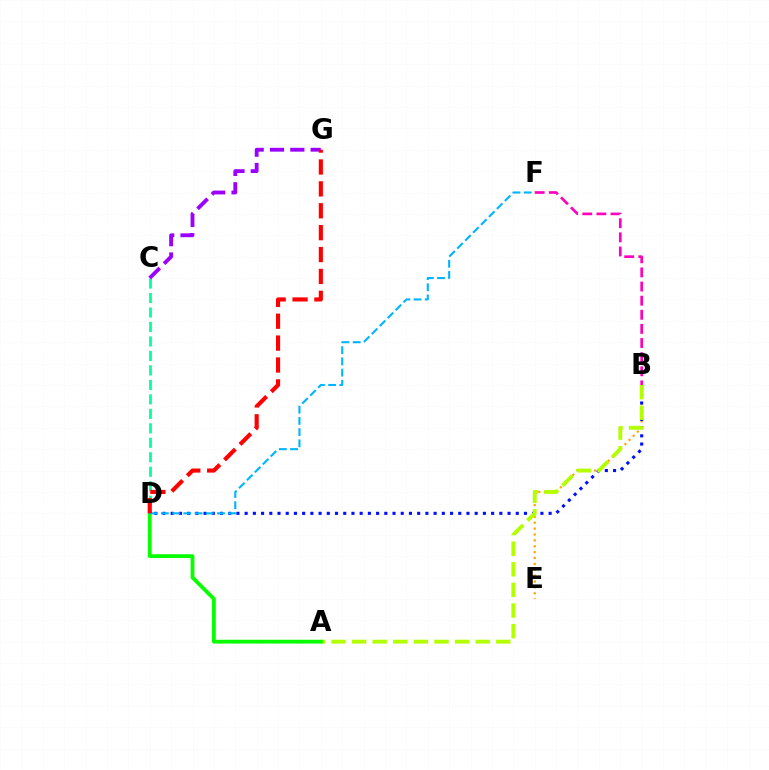{('C', 'D'): [{'color': '#00ff9d', 'line_style': 'dashed', 'thickness': 1.97}], ('B', 'E'): [{'color': '#ffa500', 'line_style': 'dotted', 'thickness': 1.6}], ('C', 'G'): [{'color': '#9b00ff', 'line_style': 'dashed', 'thickness': 2.76}], ('B', 'D'): [{'color': '#0010ff', 'line_style': 'dotted', 'thickness': 2.23}], ('A', 'B'): [{'color': '#b3ff00', 'line_style': 'dashed', 'thickness': 2.8}], ('B', 'F'): [{'color': '#ff00bd', 'line_style': 'dashed', 'thickness': 1.92}], ('A', 'D'): [{'color': '#08ff00', 'line_style': 'solid', 'thickness': 2.73}], ('D', 'F'): [{'color': '#00b5ff', 'line_style': 'dashed', 'thickness': 1.52}], ('D', 'G'): [{'color': '#ff0000', 'line_style': 'dashed', 'thickness': 2.97}]}